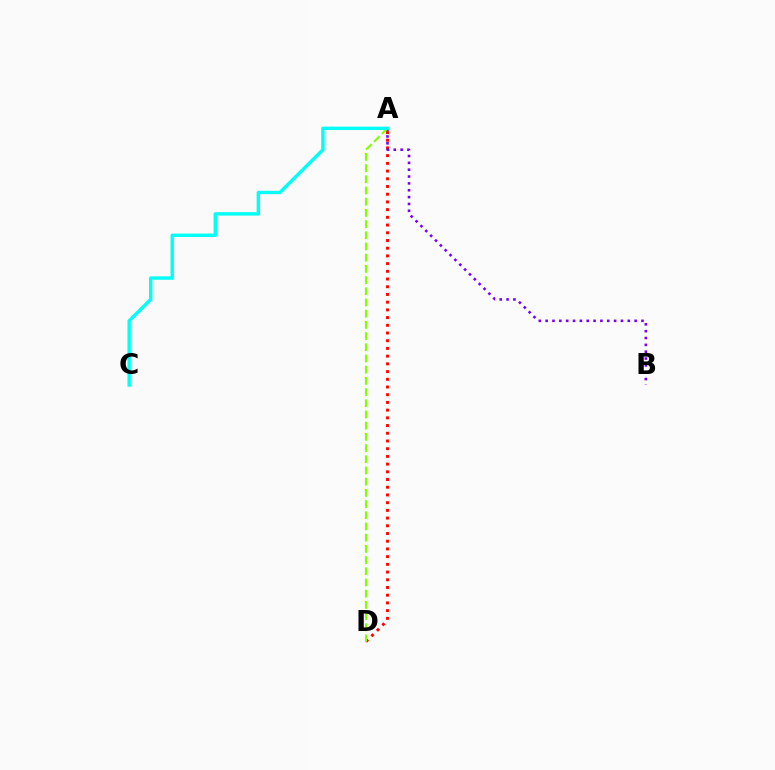{('A', 'D'): [{'color': '#ff0000', 'line_style': 'dotted', 'thickness': 2.1}, {'color': '#84ff00', 'line_style': 'dashed', 'thickness': 1.52}], ('A', 'B'): [{'color': '#7200ff', 'line_style': 'dotted', 'thickness': 1.86}], ('A', 'C'): [{'color': '#00fff6', 'line_style': 'solid', 'thickness': 2.45}]}